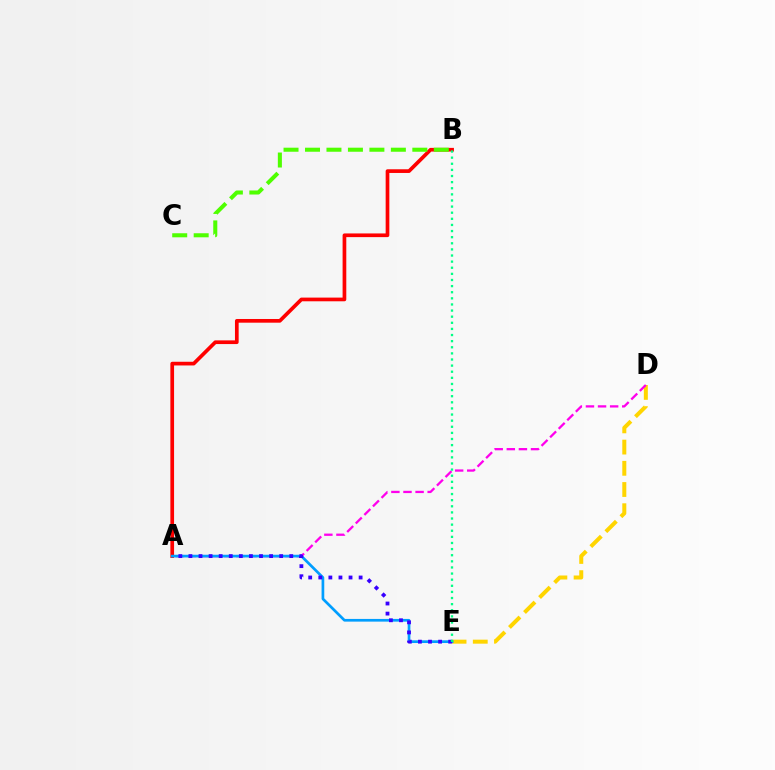{('D', 'E'): [{'color': '#ffd500', 'line_style': 'dashed', 'thickness': 2.88}], ('A', 'D'): [{'color': '#ff00ed', 'line_style': 'dashed', 'thickness': 1.64}], ('A', 'B'): [{'color': '#ff0000', 'line_style': 'solid', 'thickness': 2.66}], ('A', 'E'): [{'color': '#009eff', 'line_style': 'solid', 'thickness': 1.94}, {'color': '#3700ff', 'line_style': 'dotted', 'thickness': 2.74}], ('B', 'C'): [{'color': '#4fff00', 'line_style': 'dashed', 'thickness': 2.92}], ('B', 'E'): [{'color': '#00ff86', 'line_style': 'dotted', 'thickness': 1.66}]}